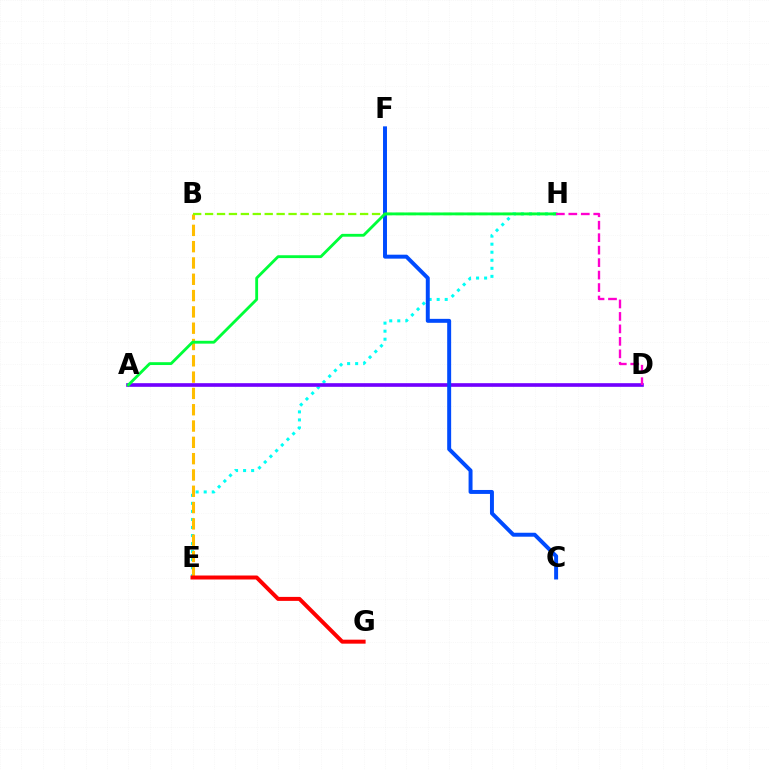{('E', 'H'): [{'color': '#00fff6', 'line_style': 'dotted', 'thickness': 2.18}], ('A', 'D'): [{'color': '#7200ff', 'line_style': 'solid', 'thickness': 2.62}], ('C', 'F'): [{'color': '#004bff', 'line_style': 'solid', 'thickness': 2.85}], ('B', 'E'): [{'color': '#ffbd00', 'line_style': 'dashed', 'thickness': 2.22}], ('B', 'H'): [{'color': '#84ff00', 'line_style': 'dashed', 'thickness': 1.62}], ('A', 'H'): [{'color': '#00ff39', 'line_style': 'solid', 'thickness': 2.04}], ('E', 'G'): [{'color': '#ff0000', 'line_style': 'solid', 'thickness': 2.87}], ('D', 'H'): [{'color': '#ff00cf', 'line_style': 'dashed', 'thickness': 1.69}]}